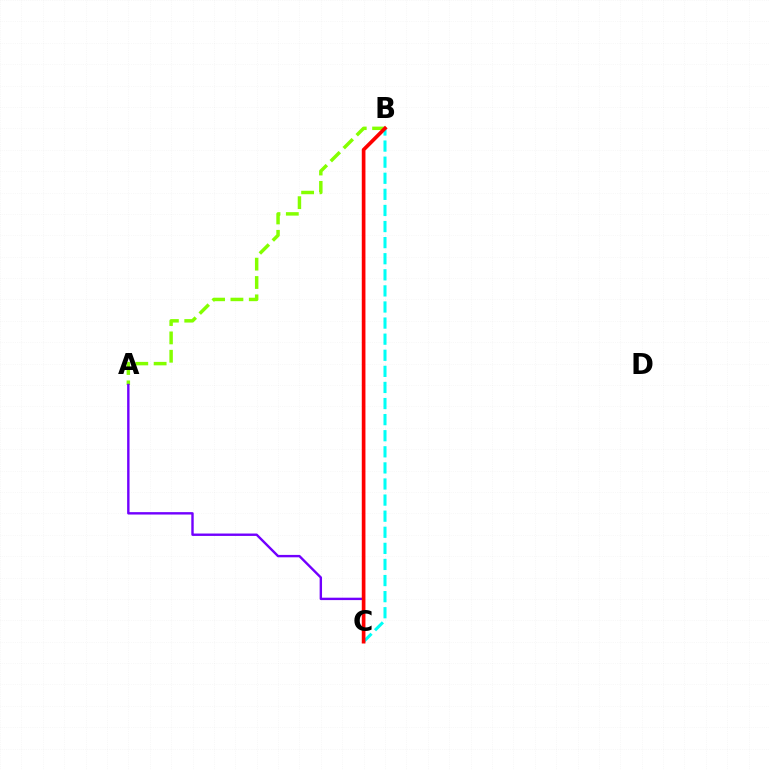{('B', 'C'): [{'color': '#00fff6', 'line_style': 'dashed', 'thickness': 2.19}, {'color': '#ff0000', 'line_style': 'solid', 'thickness': 2.64}], ('A', 'B'): [{'color': '#84ff00', 'line_style': 'dashed', 'thickness': 2.49}], ('A', 'C'): [{'color': '#7200ff', 'line_style': 'solid', 'thickness': 1.73}]}